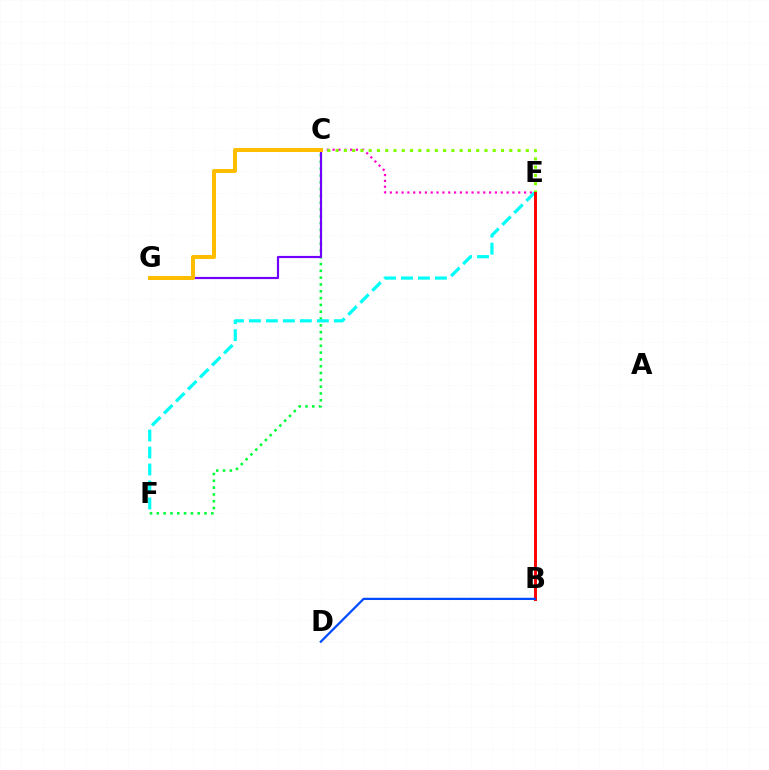{('C', 'E'): [{'color': '#ff00cf', 'line_style': 'dotted', 'thickness': 1.59}, {'color': '#84ff00', 'line_style': 'dotted', 'thickness': 2.25}], ('C', 'F'): [{'color': '#00ff39', 'line_style': 'dotted', 'thickness': 1.85}], ('E', 'F'): [{'color': '#00fff6', 'line_style': 'dashed', 'thickness': 2.31}], ('B', 'E'): [{'color': '#ff0000', 'line_style': 'solid', 'thickness': 2.11}], ('C', 'G'): [{'color': '#7200ff', 'line_style': 'solid', 'thickness': 1.57}, {'color': '#ffbd00', 'line_style': 'solid', 'thickness': 2.88}], ('B', 'D'): [{'color': '#004bff', 'line_style': 'solid', 'thickness': 1.62}]}